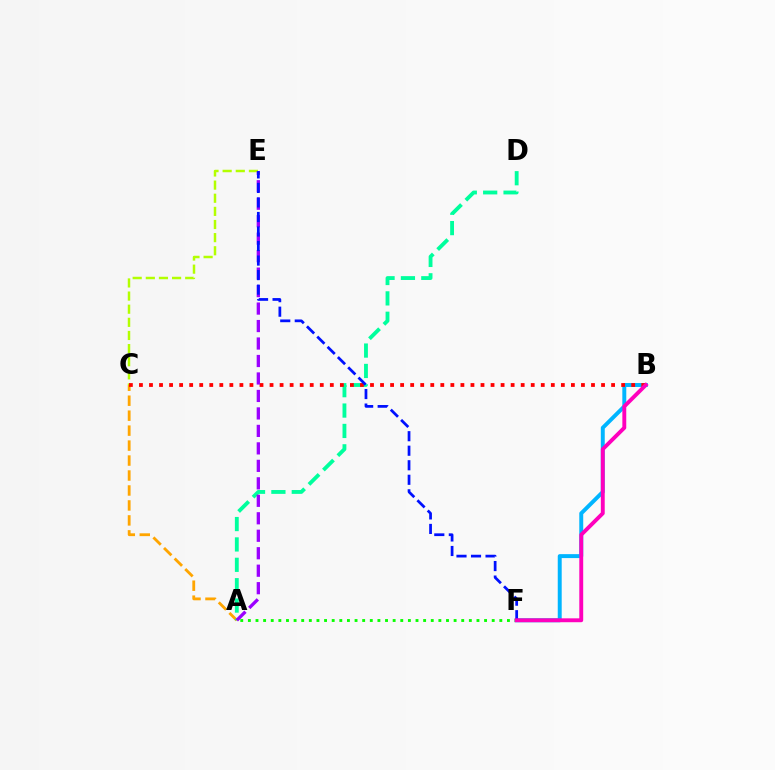{('C', 'E'): [{'color': '#b3ff00', 'line_style': 'dashed', 'thickness': 1.78}], ('A', 'C'): [{'color': '#ffa500', 'line_style': 'dashed', 'thickness': 2.03}], ('B', 'F'): [{'color': '#00b5ff', 'line_style': 'solid', 'thickness': 2.84}, {'color': '#ff00bd', 'line_style': 'solid', 'thickness': 2.8}], ('A', 'D'): [{'color': '#00ff9d', 'line_style': 'dashed', 'thickness': 2.77}], ('B', 'C'): [{'color': '#ff0000', 'line_style': 'dotted', 'thickness': 2.73}], ('A', 'E'): [{'color': '#9b00ff', 'line_style': 'dashed', 'thickness': 2.37}], ('E', 'F'): [{'color': '#0010ff', 'line_style': 'dashed', 'thickness': 1.97}], ('A', 'F'): [{'color': '#08ff00', 'line_style': 'dotted', 'thickness': 2.07}]}